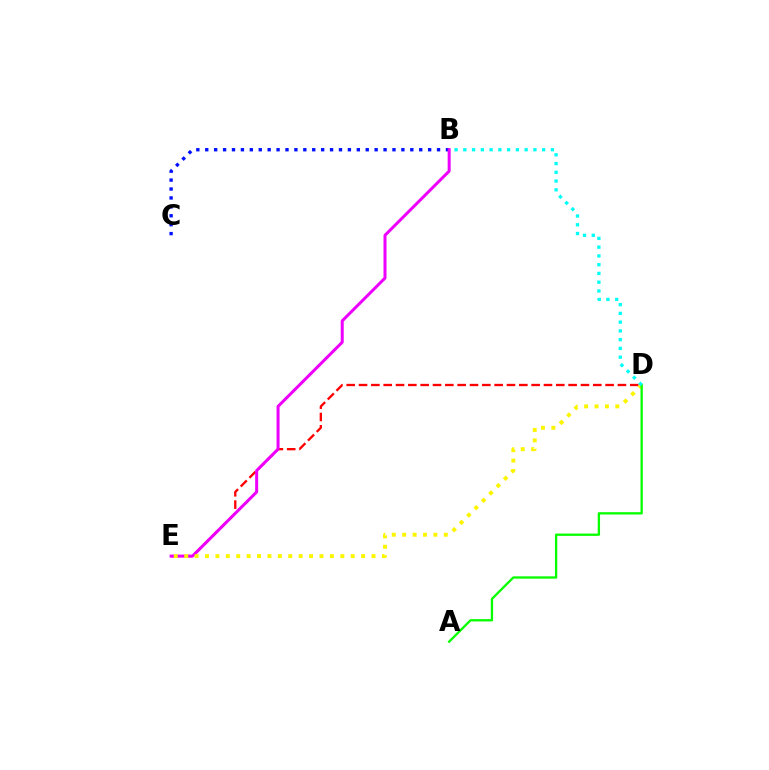{('D', 'E'): [{'color': '#ff0000', 'line_style': 'dashed', 'thickness': 1.67}, {'color': '#fcf500', 'line_style': 'dotted', 'thickness': 2.83}], ('B', 'C'): [{'color': '#0010ff', 'line_style': 'dotted', 'thickness': 2.42}], ('B', 'E'): [{'color': '#ee00ff', 'line_style': 'solid', 'thickness': 2.17}], ('A', 'D'): [{'color': '#08ff00', 'line_style': 'solid', 'thickness': 1.67}], ('B', 'D'): [{'color': '#00fff6', 'line_style': 'dotted', 'thickness': 2.38}]}